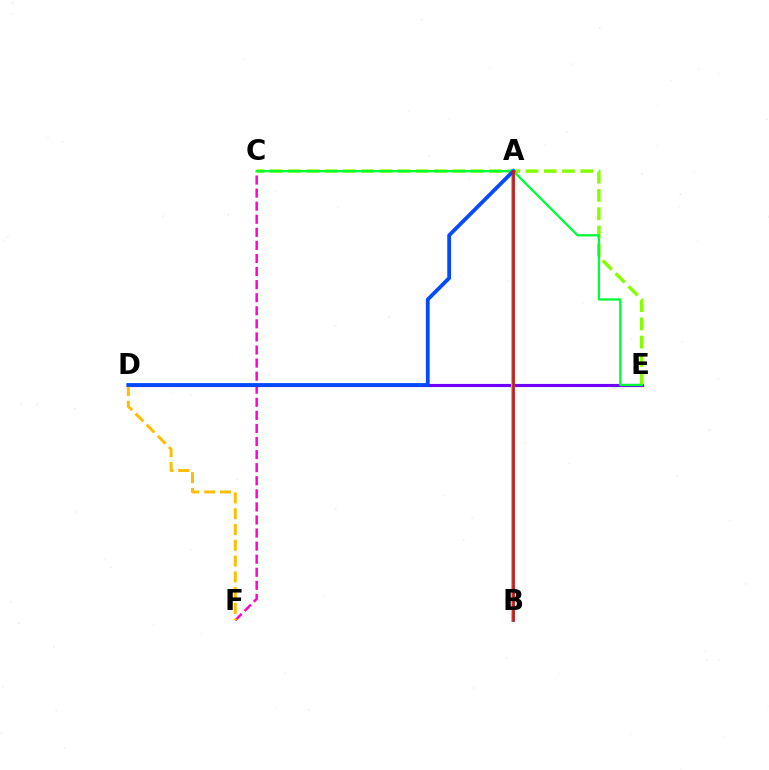{('D', 'E'): [{'color': '#7200ff', 'line_style': 'solid', 'thickness': 2.27}], ('C', 'F'): [{'color': '#ff00cf', 'line_style': 'dashed', 'thickness': 1.78}], ('C', 'E'): [{'color': '#84ff00', 'line_style': 'dashed', 'thickness': 2.48}, {'color': '#00ff39', 'line_style': 'solid', 'thickness': 1.66}], ('D', 'F'): [{'color': '#ffbd00', 'line_style': 'dashed', 'thickness': 2.14}], ('A', 'B'): [{'color': '#00fff6', 'line_style': 'solid', 'thickness': 2.99}, {'color': '#ff0000', 'line_style': 'solid', 'thickness': 1.86}], ('A', 'D'): [{'color': '#004bff', 'line_style': 'solid', 'thickness': 2.73}]}